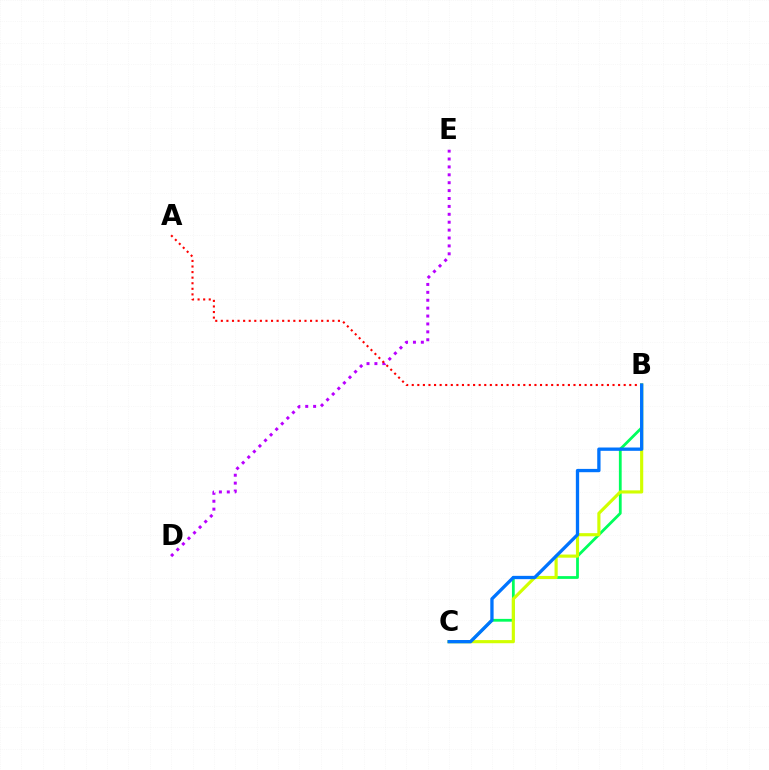{('B', 'C'): [{'color': '#00ff5c', 'line_style': 'solid', 'thickness': 2.01}, {'color': '#d1ff00', 'line_style': 'solid', 'thickness': 2.26}, {'color': '#0074ff', 'line_style': 'solid', 'thickness': 2.38}], ('D', 'E'): [{'color': '#b900ff', 'line_style': 'dotted', 'thickness': 2.15}], ('A', 'B'): [{'color': '#ff0000', 'line_style': 'dotted', 'thickness': 1.52}]}